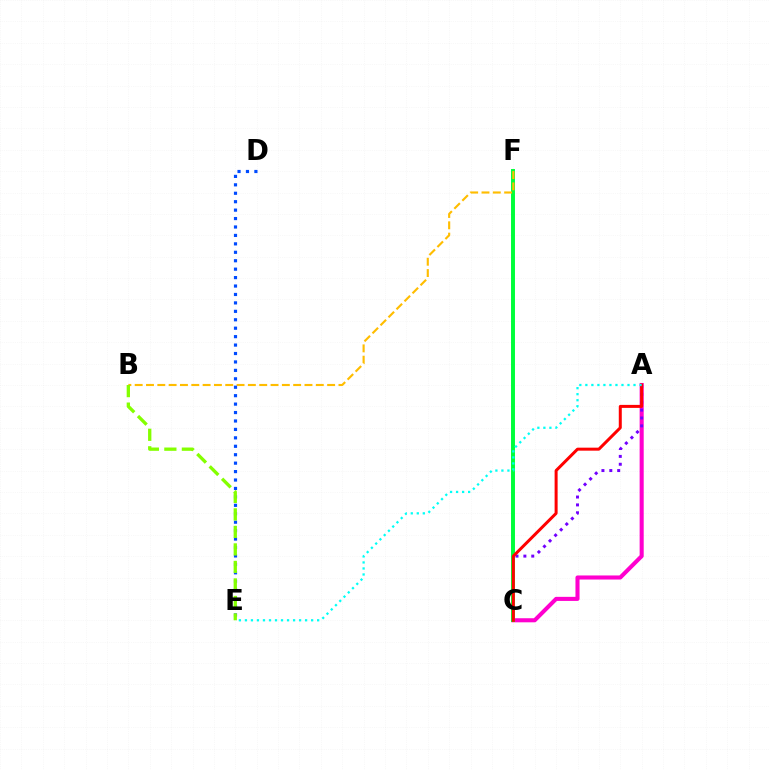{('A', 'C'): [{'color': '#ff00cf', 'line_style': 'solid', 'thickness': 2.94}, {'color': '#7200ff', 'line_style': 'dotted', 'thickness': 2.14}, {'color': '#ff0000', 'line_style': 'solid', 'thickness': 2.16}], ('C', 'F'): [{'color': '#00ff39', 'line_style': 'solid', 'thickness': 2.84}], ('B', 'F'): [{'color': '#ffbd00', 'line_style': 'dashed', 'thickness': 1.54}], ('D', 'E'): [{'color': '#004bff', 'line_style': 'dotted', 'thickness': 2.29}], ('A', 'E'): [{'color': '#00fff6', 'line_style': 'dotted', 'thickness': 1.64}], ('B', 'E'): [{'color': '#84ff00', 'line_style': 'dashed', 'thickness': 2.38}]}